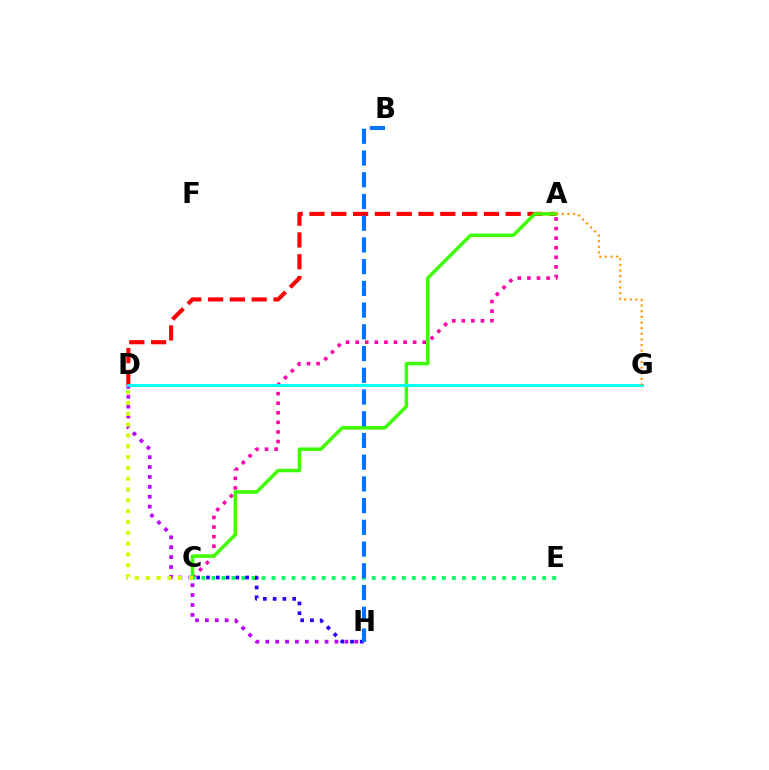{('A', 'C'): [{'color': '#ff00ac', 'line_style': 'dotted', 'thickness': 2.6}, {'color': '#3dff00', 'line_style': 'solid', 'thickness': 2.51}], ('D', 'H'): [{'color': '#b900ff', 'line_style': 'dotted', 'thickness': 2.69}], ('C', 'E'): [{'color': '#00ff5c', 'line_style': 'dotted', 'thickness': 2.72}], ('A', 'D'): [{'color': '#ff0000', 'line_style': 'dashed', 'thickness': 2.96}], ('D', 'G'): [{'color': '#00fff6', 'line_style': 'solid', 'thickness': 2.07}], ('C', 'D'): [{'color': '#d1ff00', 'line_style': 'dotted', 'thickness': 2.94}], ('C', 'H'): [{'color': '#2500ff', 'line_style': 'dotted', 'thickness': 2.66}], ('A', 'G'): [{'color': '#ff9400', 'line_style': 'dotted', 'thickness': 1.53}], ('B', 'H'): [{'color': '#0074ff', 'line_style': 'dashed', 'thickness': 2.95}]}